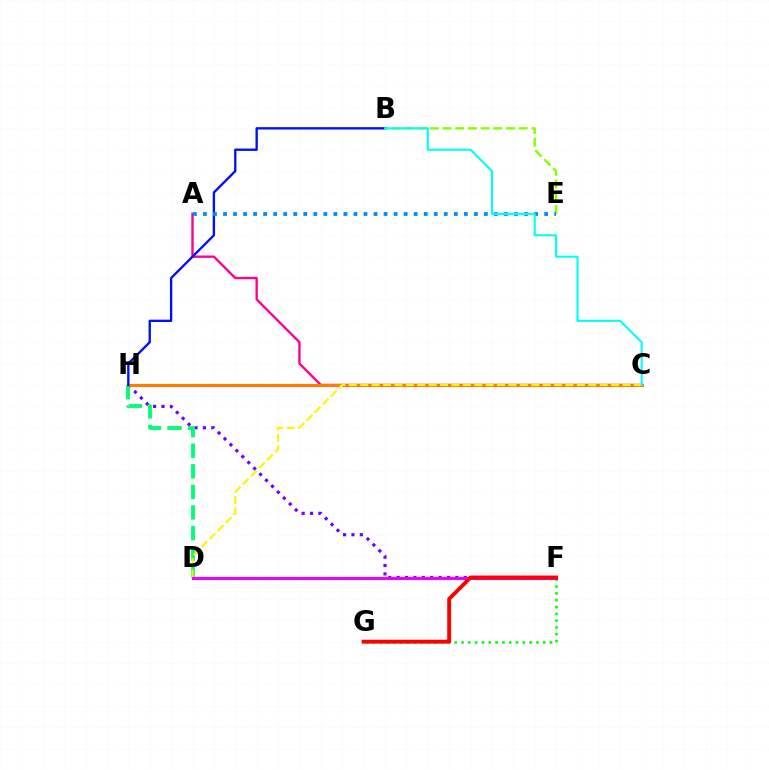{('A', 'C'): [{'color': '#ff0094', 'line_style': 'solid', 'thickness': 1.71}], ('F', 'H'): [{'color': '#7200ff', 'line_style': 'dotted', 'thickness': 2.28}], ('D', 'H'): [{'color': '#00ff74', 'line_style': 'dashed', 'thickness': 2.8}], ('B', 'E'): [{'color': '#84ff00', 'line_style': 'dashed', 'thickness': 1.72}], ('C', 'H'): [{'color': '#ff7c00', 'line_style': 'solid', 'thickness': 2.26}], ('F', 'G'): [{'color': '#08ff00', 'line_style': 'dotted', 'thickness': 1.85}, {'color': '#ff0000', 'line_style': 'solid', 'thickness': 2.79}], ('B', 'H'): [{'color': '#0010ff', 'line_style': 'solid', 'thickness': 1.69}], ('A', 'E'): [{'color': '#008cff', 'line_style': 'dotted', 'thickness': 2.73}], ('C', 'D'): [{'color': '#fcf500', 'line_style': 'dashed', 'thickness': 1.55}], ('B', 'C'): [{'color': '#00fff6', 'line_style': 'solid', 'thickness': 1.51}], ('D', 'F'): [{'color': '#ee00ff', 'line_style': 'solid', 'thickness': 2.21}]}